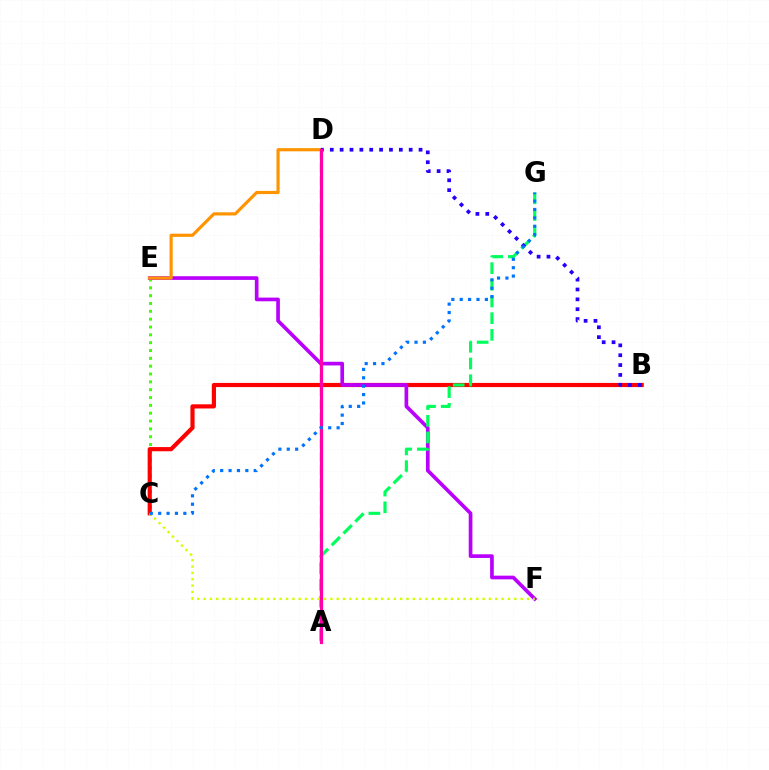{('C', 'E'): [{'color': '#3dff00', 'line_style': 'dotted', 'thickness': 2.13}], ('A', 'D'): [{'color': '#00fff6', 'line_style': 'dashed', 'thickness': 1.79}, {'color': '#ff00ac', 'line_style': 'solid', 'thickness': 2.3}], ('B', 'C'): [{'color': '#ff0000', 'line_style': 'solid', 'thickness': 3.0}], ('E', 'F'): [{'color': '#b900ff', 'line_style': 'solid', 'thickness': 2.65}], ('A', 'G'): [{'color': '#00ff5c', 'line_style': 'dashed', 'thickness': 2.27}], ('D', 'E'): [{'color': '#ff9400', 'line_style': 'solid', 'thickness': 2.28}], ('C', 'F'): [{'color': '#d1ff00', 'line_style': 'dotted', 'thickness': 1.72}], ('B', 'D'): [{'color': '#2500ff', 'line_style': 'dotted', 'thickness': 2.68}], ('C', 'G'): [{'color': '#0074ff', 'line_style': 'dotted', 'thickness': 2.28}]}